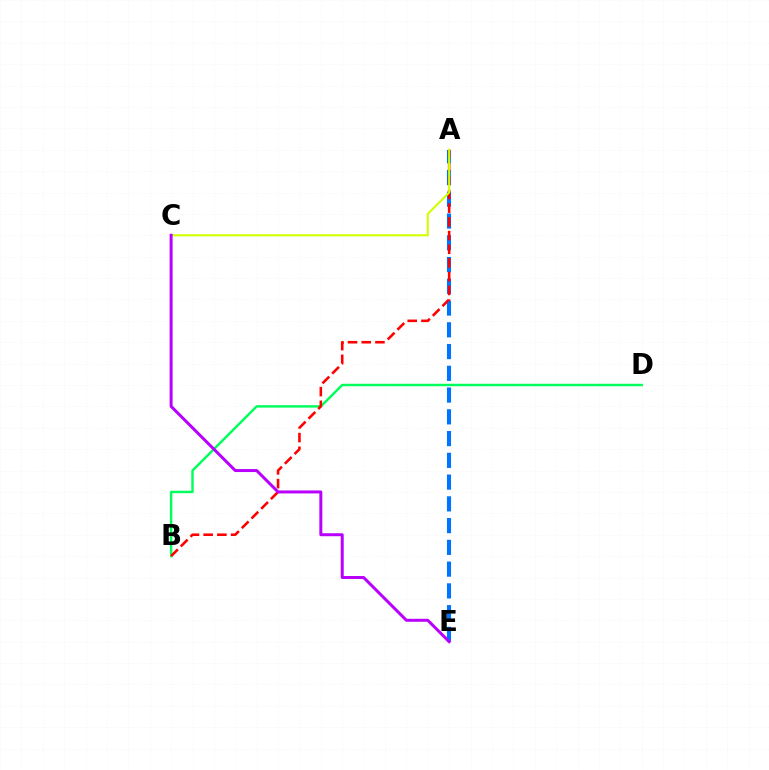{('B', 'D'): [{'color': '#00ff5c', 'line_style': 'solid', 'thickness': 1.75}], ('A', 'E'): [{'color': '#0074ff', 'line_style': 'dashed', 'thickness': 2.96}], ('A', 'B'): [{'color': '#ff0000', 'line_style': 'dashed', 'thickness': 1.86}], ('A', 'C'): [{'color': '#d1ff00', 'line_style': 'solid', 'thickness': 1.51}], ('C', 'E'): [{'color': '#b900ff', 'line_style': 'solid', 'thickness': 2.15}]}